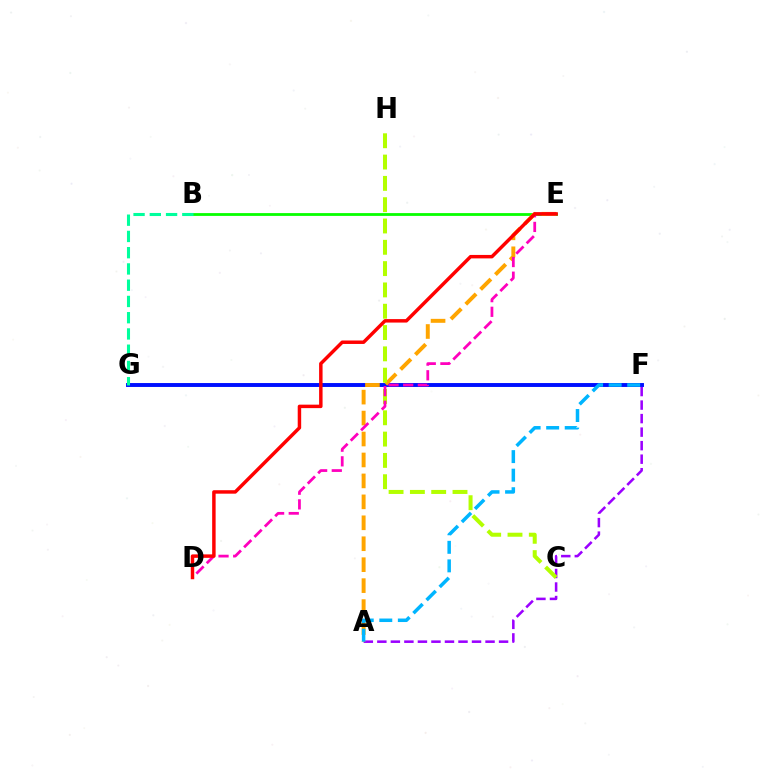{('A', 'F'): [{'color': '#9b00ff', 'line_style': 'dashed', 'thickness': 1.84}, {'color': '#00b5ff', 'line_style': 'dashed', 'thickness': 2.52}], ('F', 'G'): [{'color': '#0010ff', 'line_style': 'solid', 'thickness': 2.82}], ('B', 'E'): [{'color': '#08ff00', 'line_style': 'solid', 'thickness': 2.01}], ('A', 'E'): [{'color': '#ffa500', 'line_style': 'dashed', 'thickness': 2.85}], ('C', 'H'): [{'color': '#b3ff00', 'line_style': 'dashed', 'thickness': 2.89}], ('D', 'E'): [{'color': '#ff00bd', 'line_style': 'dashed', 'thickness': 1.99}, {'color': '#ff0000', 'line_style': 'solid', 'thickness': 2.49}], ('B', 'G'): [{'color': '#00ff9d', 'line_style': 'dashed', 'thickness': 2.21}]}